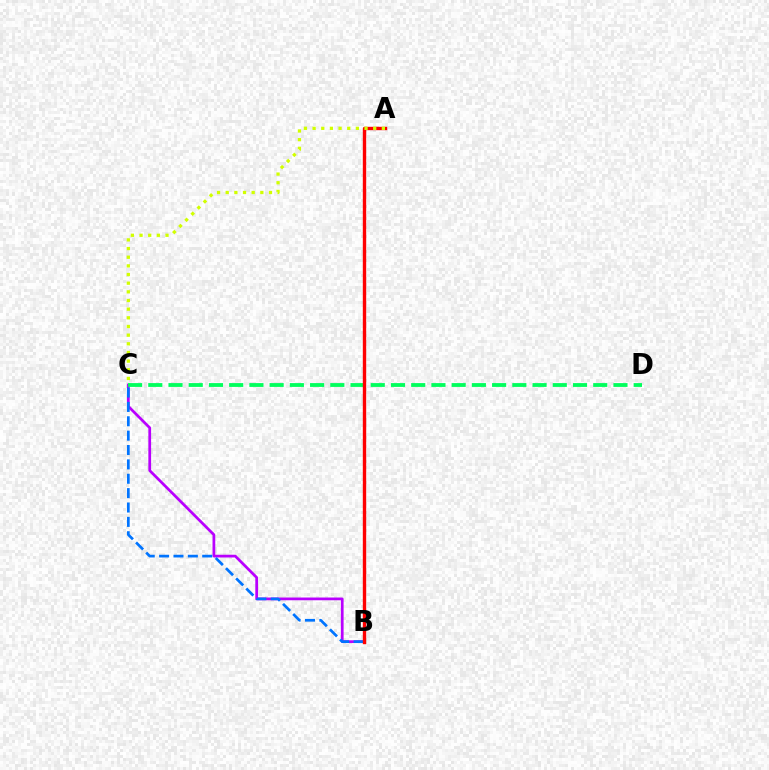{('B', 'C'): [{'color': '#b900ff', 'line_style': 'solid', 'thickness': 1.97}, {'color': '#0074ff', 'line_style': 'dashed', 'thickness': 1.95}], ('C', 'D'): [{'color': '#00ff5c', 'line_style': 'dashed', 'thickness': 2.75}], ('A', 'B'): [{'color': '#ff0000', 'line_style': 'solid', 'thickness': 2.43}], ('A', 'C'): [{'color': '#d1ff00', 'line_style': 'dotted', 'thickness': 2.35}]}